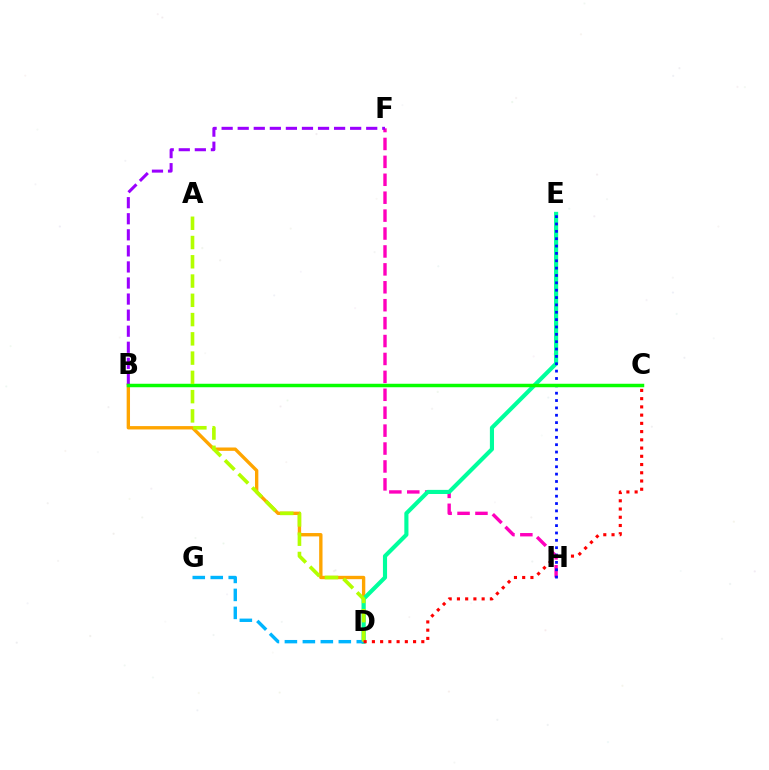{('F', 'H'): [{'color': '#ff00bd', 'line_style': 'dashed', 'thickness': 2.43}], ('B', 'D'): [{'color': '#ffa500', 'line_style': 'solid', 'thickness': 2.42}], ('B', 'F'): [{'color': '#9b00ff', 'line_style': 'dashed', 'thickness': 2.18}], ('D', 'E'): [{'color': '#00ff9d', 'line_style': 'solid', 'thickness': 2.97}], ('E', 'H'): [{'color': '#0010ff', 'line_style': 'dotted', 'thickness': 2.0}], ('D', 'G'): [{'color': '#00b5ff', 'line_style': 'dashed', 'thickness': 2.44}], ('B', 'C'): [{'color': '#08ff00', 'line_style': 'solid', 'thickness': 2.51}], ('A', 'D'): [{'color': '#b3ff00', 'line_style': 'dashed', 'thickness': 2.62}], ('C', 'D'): [{'color': '#ff0000', 'line_style': 'dotted', 'thickness': 2.24}]}